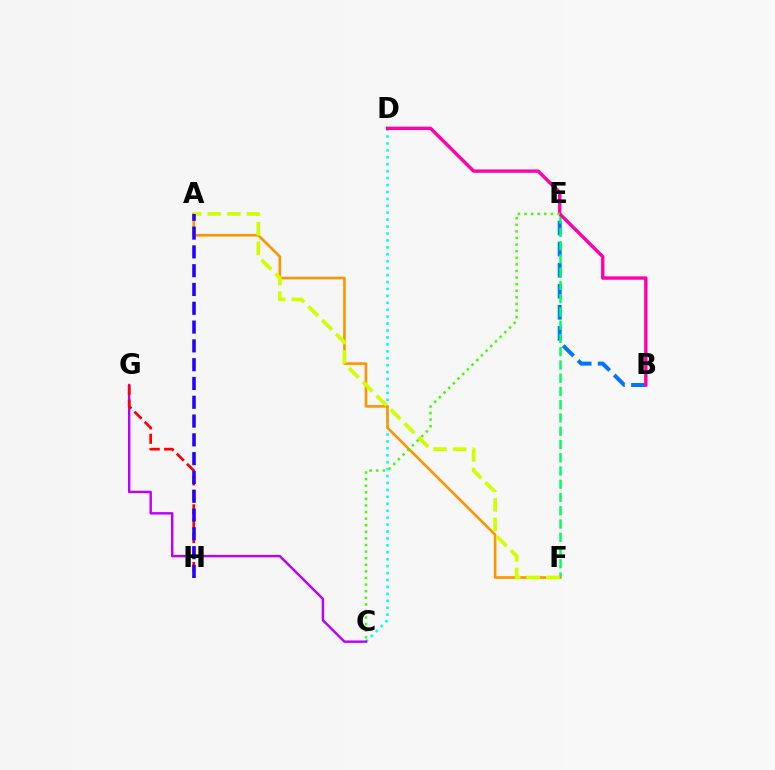{('B', 'E'): [{'color': '#0074ff', 'line_style': 'dashed', 'thickness': 2.86}], ('C', 'D'): [{'color': '#00fff6', 'line_style': 'dotted', 'thickness': 1.88}], ('E', 'F'): [{'color': '#00ff5c', 'line_style': 'dashed', 'thickness': 1.8}], ('A', 'F'): [{'color': '#ff9400', 'line_style': 'solid', 'thickness': 1.88}, {'color': '#d1ff00', 'line_style': 'dashed', 'thickness': 2.67}], ('B', 'D'): [{'color': '#ff00ac', 'line_style': 'solid', 'thickness': 2.43}], ('C', 'G'): [{'color': '#b900ff', 'line_style': 'solid', 'thickness': 1.74}], ('G', 'H'): [{'color': '#ff0000', 'line_style': 'dashed', 'thickness': 1.96}], ('A', 'H'): [{'color': '#2500ff', 'line_style': 'dashed', 'thickness': 2.55}], ('C', 'E'): [{'color': '#3dff00', 'line_style': 'dotted', 'thickness': 1.79}]}